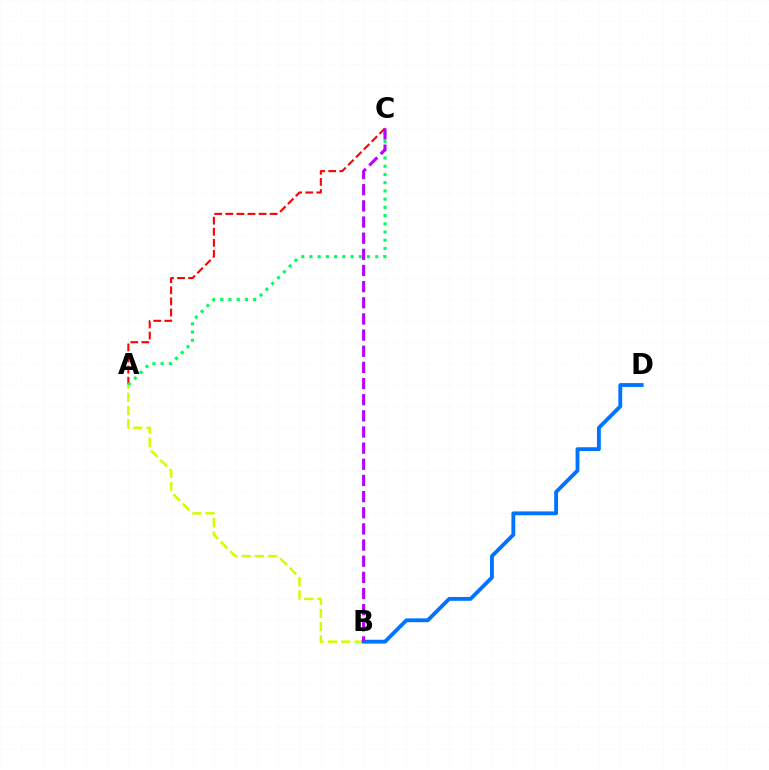{('A', 'C'): [{'color': '#ff0000', 'line_style': 'dashed', 'thickness': 1.51}, {'color': '#00ff5c', 'line_style': 'dotted', 'thickness': 2.23}], ('A', 'B'): [{'color': '#d1ff00', 'line_style': 'dashed', 'thickness': 1.8}], ('B', 'D'): [{'color': '#0074ff', 'line_style': 'solid', 'thickness': 2.77}], ('B', 'C'): [{'color': '#b900ff', 'line_style': 'dashed', 'thickness': 2.19}]}